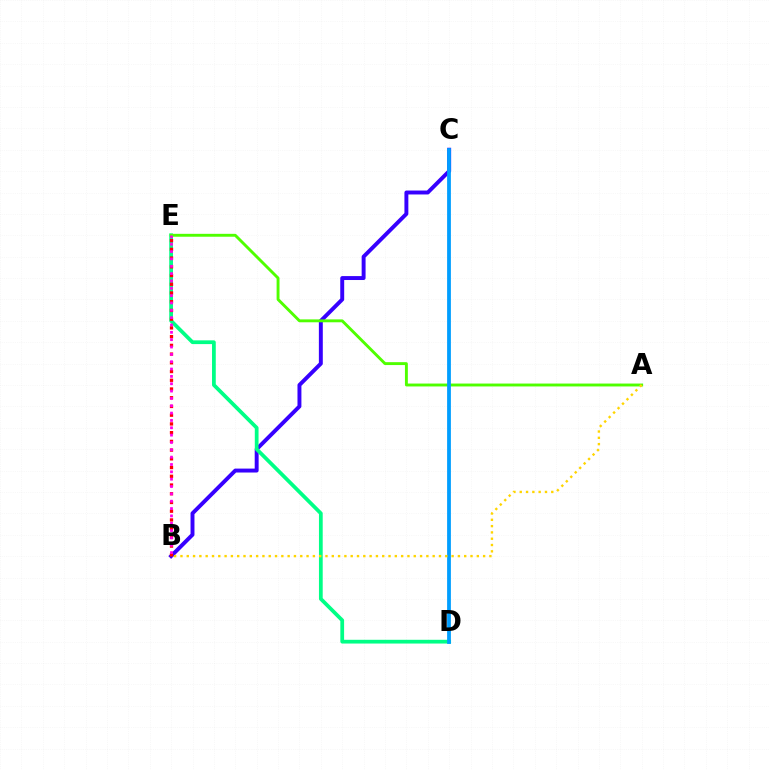{('B', 'C'): [{'color': '#3700ff', 'line_style': 'solid', 'thickness': 2.83}], ('D', 'E'): [{'color': '#00ff86', 'line_style': 'solid', 'thickness': 2.7}], ('B', 'E'): [{'color': '#ff0000', 'line_style': 'dotted', 'thickness': 2.37}, {'color': '#ff00ed', 'line_style': 'dotted', 'thickness': 1.99}], ('A', 'E'): [{'color': '#4fff00', 'line_style': 'solid', 'thickness': 2.09}], ('C', 'D'): [{'color': '#009eff', 'line_style': 'solid', 'thickness': 2.72}], ('A', 'B'): [{'color': '#ffd500', 'line_style': 'dotted', 'thickness': 1.71}]}